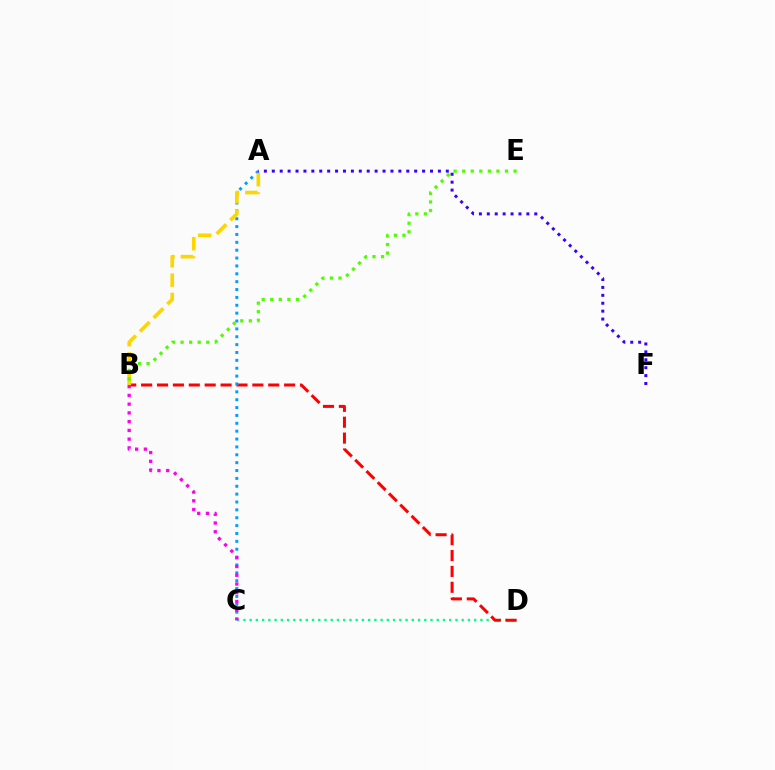{('C', 'D'): [{'color': '#00ff86', 'line_style': 'dotted', 'thickness': 1.69}], ('B', 'D'): [{'color': '#ff0000', 'line_style': 'dashed', 'thickness': 2.16}], ('A', 'C'): [{'color': '#009eff', 'line_style': 'dotted', 'thickness': 2.14}], ('A', 'B'): [{'color': '#ffd500', 'line_style': 'dashed', 'thickness': 2.63}], ('B', 'E'): [{'color': '#4fff00', 'line_style': 'dotted', 'thickness': 2.33}], ('A', 'F'): [{'color': '#3700ff', 'line_style': 'dotted', 'thickness': 2.15}], ('B', 'C'): [{'color': '#ff00ed', 'line_style': 'dotted', 'thickness': 2.38}]}